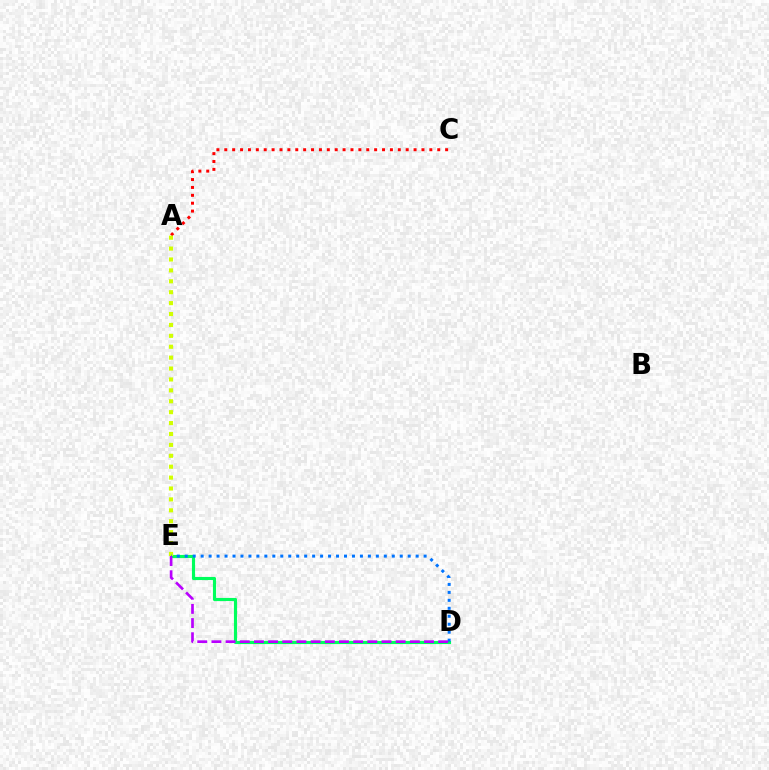{('A', 'C'): [{'color': '#ff0000', 'line_style': 'dotted', 'thickness': 2.14}], ('D', 'E'): [{'color': '#00ff5c', 'line_style': 'solid', 'thickness': 2.25}, {'color': '#0074ff', 'line_style': 'dotted', 'thickness': 2.16}, {'color': '#b900ff', 'line_style': 'dashed', 'thickness': 1.93}], ('A', 'E'): [{'color': '#d1ff00', 'line_style': 'dotted', 'thickness': 2.96}]}